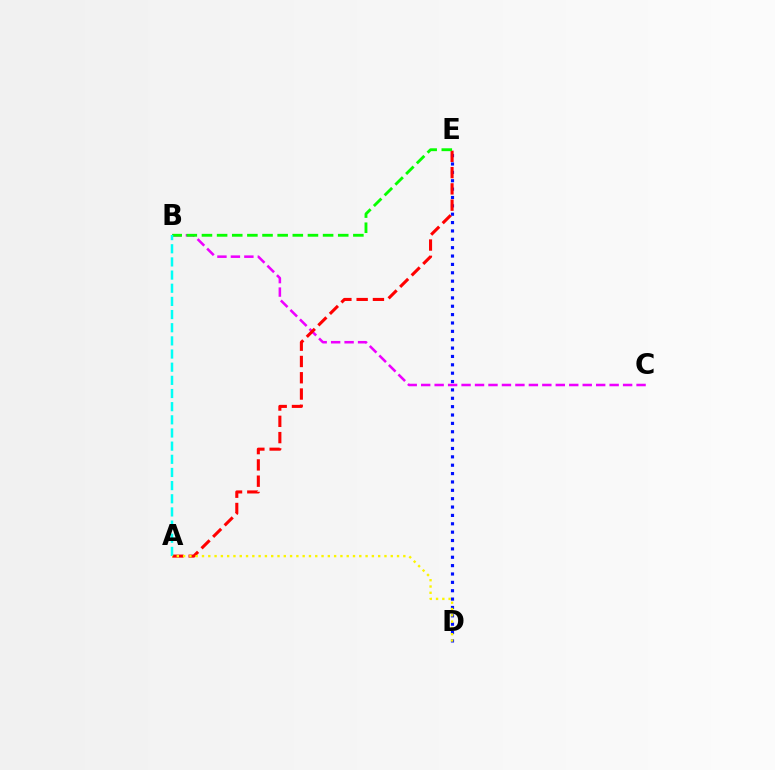{('B', 'C'): [{'color': '#ee00ff', 'line_style': 'dashed', 'thickness': 1.83}], ('D', 'E'): [{'color': '#0010ff', 'line_style': 'dotted', 'thickness': 2.27}], ('A', 'E'): [{'color': '#ff0000', 'line_style': 'dashed', 'thickness': 2.21}], ('B', 'E'): [{'color': '#08ff00', 'line_style': 'dashed', 'thickness': 2.06}], ('A', 'B'): [{'color': '#00fff6', 'line_style': 'dashed', 'thickness': 1.79}], ('A', 'D'): [{'color': '#fcf500', 'line_style': 'dotted', 'thickness': 1.71}]}